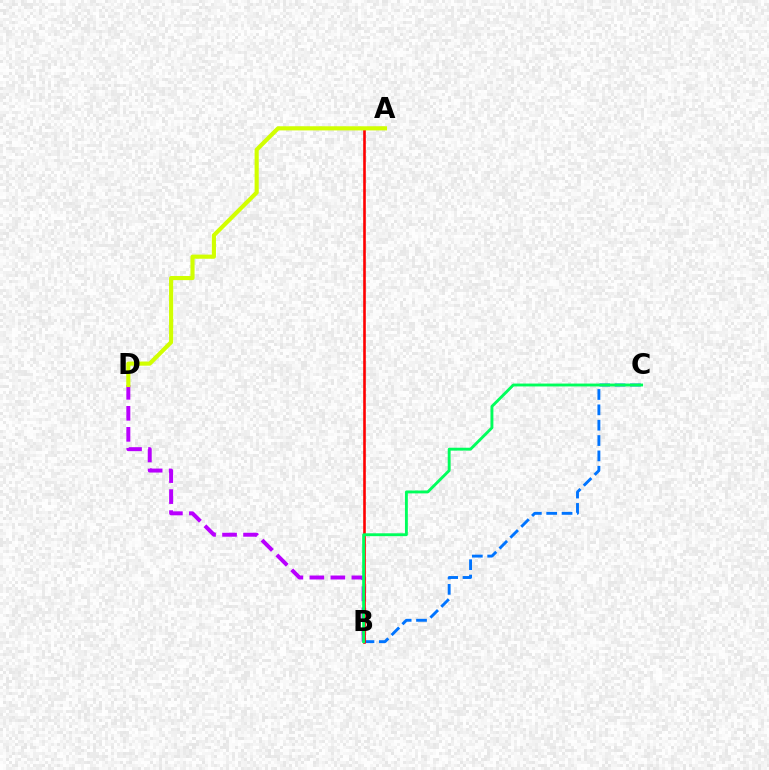{('B', 'D'): [{'color': '#b900ff', 'line_style': 'dashed', 'thickness': 2.85}], ('B', 'C'): [{'color': '#0074ff', 'line_style': 'dashed', 'thickness': 2.09}, {'color': '#00ff5c', 'line_style': 'solid', 'thickness': 2.07}], ('A', 'B'): [{'color': '#ff0000', 'line_style': 'solid', 'thickness': 1.89}], ('A', 'D'): [{'color': '#d1ff00', 'line_style': 'solid', 'thickness': 2.98}]}